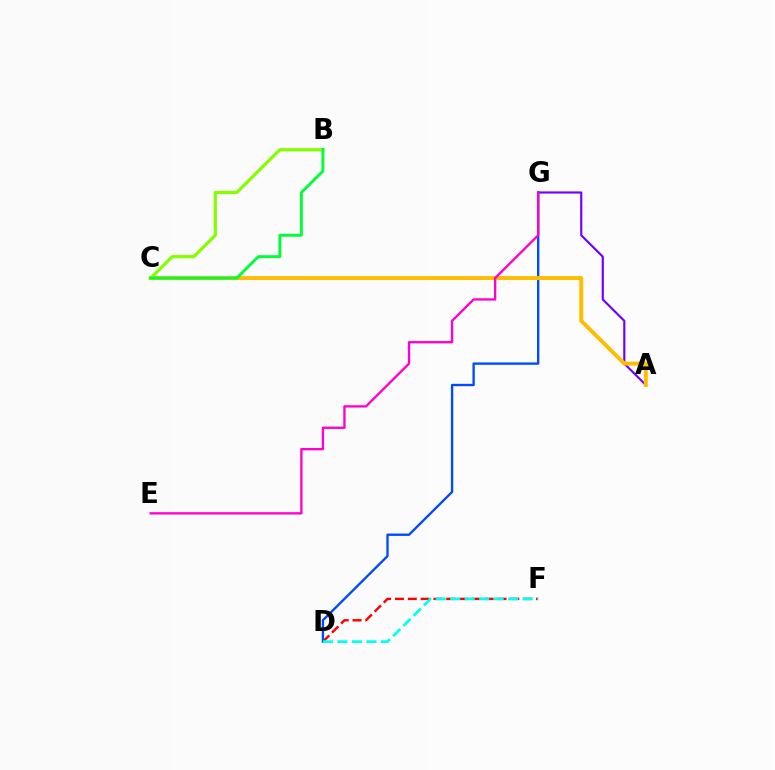{('A', 'G'): [{'color': '#7200ff', 'line_style': 'solid', 'thickness': 1.55}], ('D', 'F'): [{'color': '#ff0000', 'line_style': 'dashed', 'thickness': 1.74}, {'color': '#00fff6', 'line_style': 'dashed', 'thickness': 1.97}], ('D', 'G'): [{'color': '#004bff', 'line_style': 'solid', 'thickness': 1.7}], ('A', 'C'): [{'color': '#ffbd00', 'line_style': 'solid', 'thickness': 2.84}], ('B', 'C'): [{'color': '#84ff00', 'line_style': 'solid', 'thickness': 2.33}, {'color': '#00ff39', 'line_style': 'solid', 'thickness': 2.1}], ('E', 'G'): [{'color': '#ff00cf', 'line_style': 'solid', 'thickness': 1.68}]}